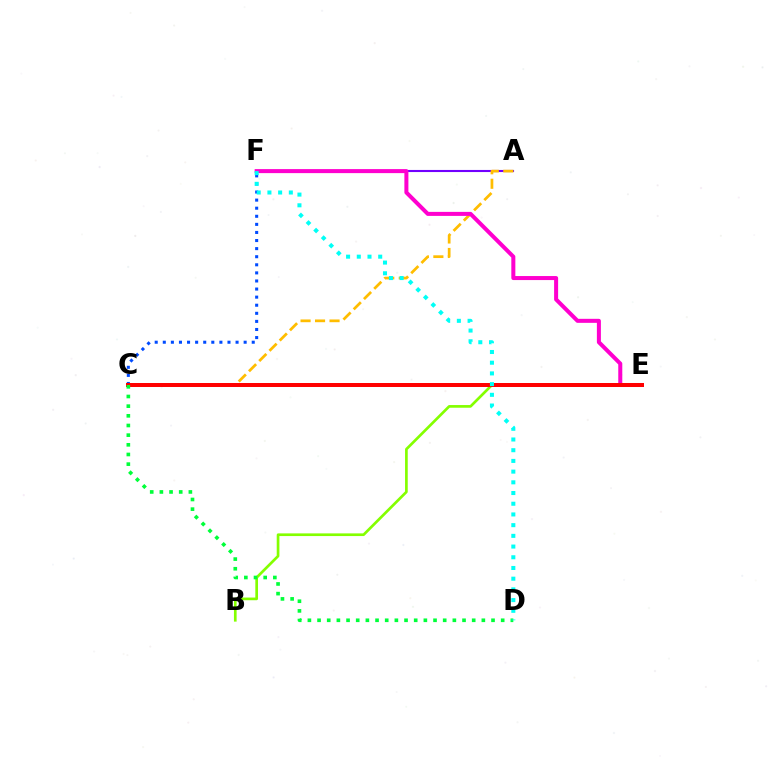{('A', 'F'): [{'color': '#7200ff', 'line_style': 'solid', 'thickness': 1.51}], ('C', 'F'): [{'color': '#004bff', 'line_style': 'dotted', 'thickness': 2.2}], ('A', 'C'): [{'color': '#ffbd00', 'line_style': 'dashed', 'thickness': 1.97}], ('E', 'F'): [{'color': '#ff00cf', 'line_style': 'solid', 'thickness': 2.9}], ('B', 'E'): [{'color': '#84ff00', 'line_style': 'solid', 'thickness': 1.93}], ('C', 'E'): [{'color': '#ff0000', 'line_style': 'solid', 'thickness': 2.87}], ('C', 'D'): [{'color': '#00ff39', 'line_style': 'dotted', 'thickness': 2.63}], ('D', 'F'): [{'color': '#00fff6', 'line_style': 'dotted', 'thickness': 2.91}]}